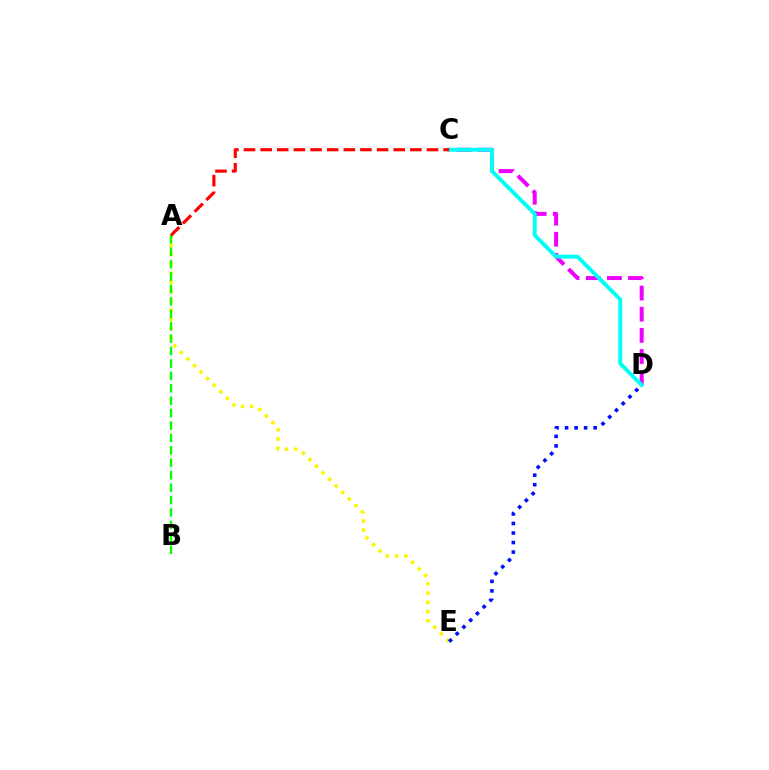{('C', 'D'): [{'color': '#ee00ff', 'line_style': 'dashed', 'thickness': 2.87}, {'color': '#00fff6', 'line_style': 'solid', 'thickness': 2.82}], ('A', 'E'): [{'color': '#fcf500', 'line_style': 'dotted', 'thickness': 2.52}], ('A', 'B'): [{'color': '#08ff00', 'line_style': 'dashed', 'thickness': 1.69}], ('D', 'E'): [{'color': '#0010ff', 'line_style': 'dotted', 'thickness': 2.59}], ('A', 'C'): [{'color': '#ff0000', 'line_style': 'dashed', 'thickness': 2.26}]}